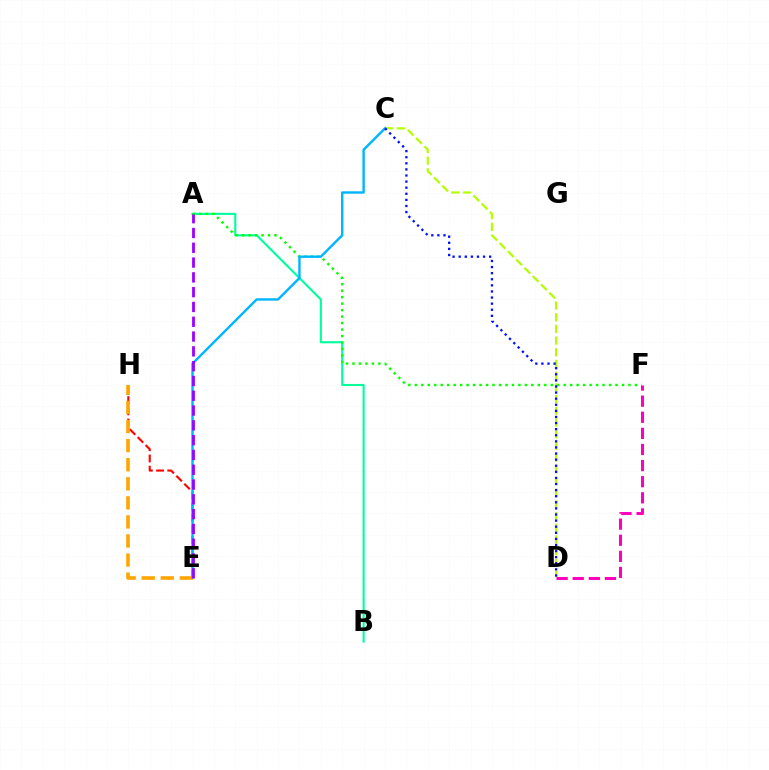{('E', 'H'): [{'color': '#ff0000', 'line_style': 'dashed', 'thickness': 1.52}, {'color': '#ffa500', 'line_style': 'dashed', 'thickness': 2.59}], ('A', 'B'): [{'color': '#00ff9d', 'line_style': 'solid', 'thickness': 1.52}], ('A', 'F'): [{'color': '#08ff00', 'line_style': 'dotted', 'thickness': 1.76}], ('C', 'D'): [{'color': '#b3ff00', 'line_style': 'dashed', 'thickness': 1.59}, {'color': '#0010ff', 'line_style': 'dotted', 'thickness': 1.66}], ('C', 'E'): [{'color': '#00b5ff', 'line_style': 'solid', 'thickness': 1.73}], ('D', 'F'): [{'color': '#ff00bd', 'line_style': 'dashed', 'thickness': 2.19}], ('A', 'E'): [{'color': '#9b00ff', 'line_style': 'dashed', 'thickness': 2.01}]}